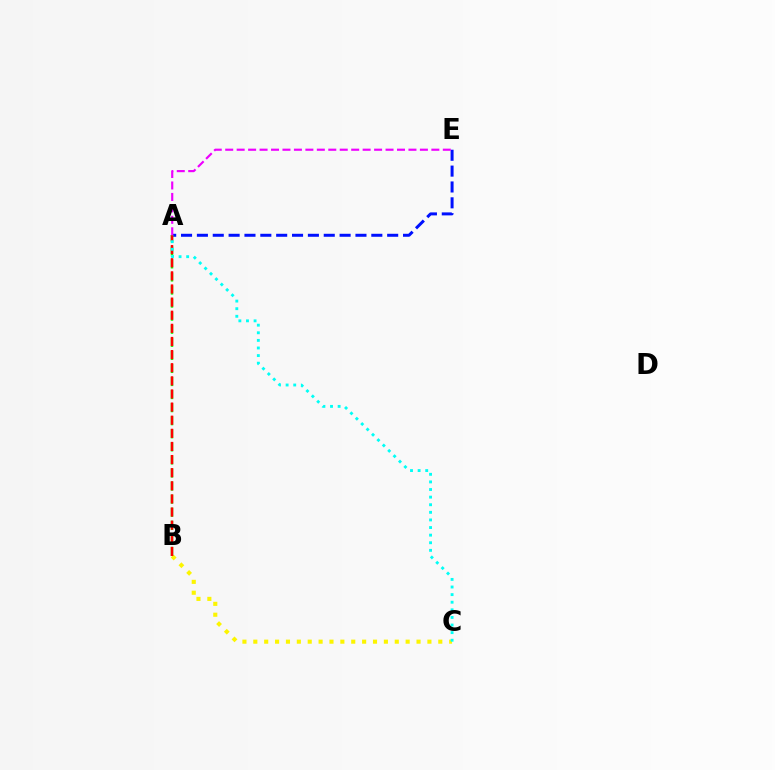{('A', 'E'): [{'color': '#0010ff', 'line_style': 'dashed', 'thickness': 2.15}, {'color': '#ee00ff', 'line_style': 'dashed', 'thickness': 1.56}], ('B', 'C'): [{'color': '#fcf500', 'line_style': 'dotted', 'thickness': 2.96}], ('A', 'B'): [{'color': '#08ff00', 'line_style': 'dashed', 'thickness': 1.78}, {'color': '#ff0000', 'line_style': 'dashed', 'thickness': 1.78}], ('A', 'C'): [{'color': '#00fff6', 'line_style': 'dotted', 'thickness': 2.07}]}